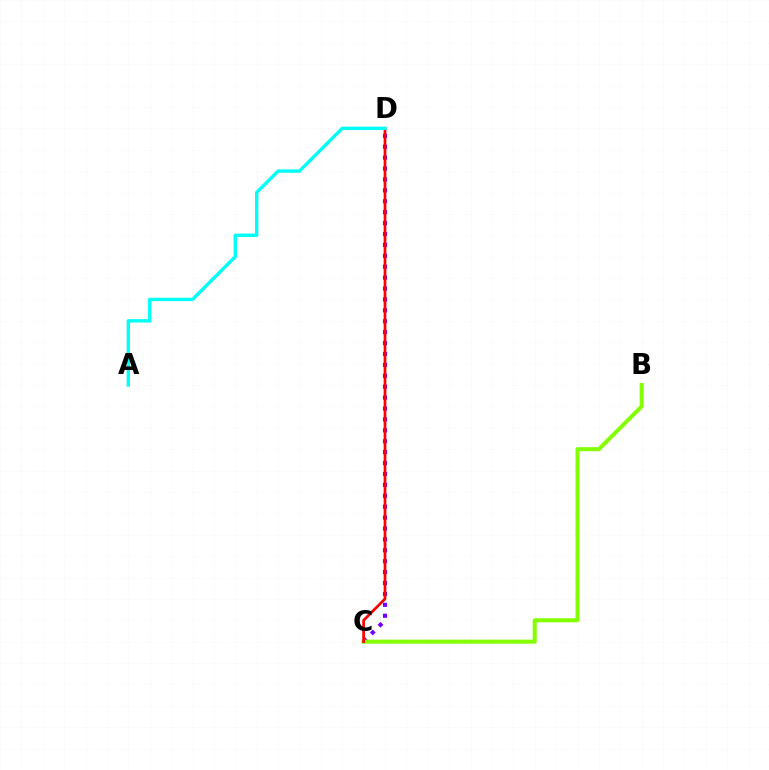{('C', 'D'): [{'color': '#7200ff', 'line_style': 'dotted', 'thickness': 2.96}, {'color': '#ff0000', 'line_style': 'solid', 'thickness': 1.96}], ('B', 'C'): [{'color': '#84ff00', 'line_style': 'solid', 'thickness': 2.9}], ('A', 'D'): [{'color': '#00fff6', 'line_style': 'solid', 'thickness': 2.44}]}